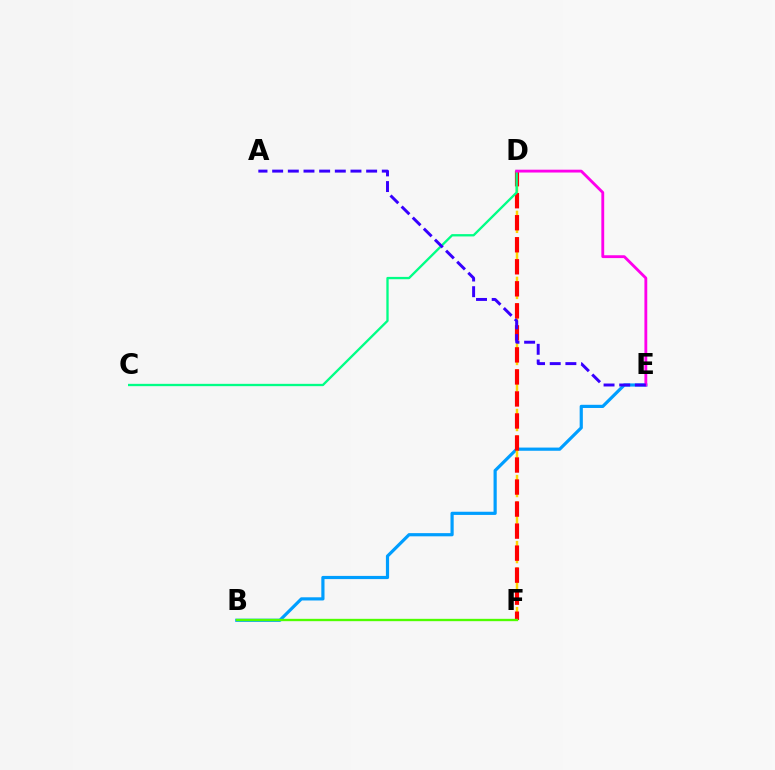{('B', 'E'): [{'color': '#009eff', 'line_style': 'solid', 'thickness': 2.29}], ('D', 'F'): [{'color': '#ffd500', 'line_style': 'dashed', 'thickness': 1.79}, {'color': '#ff0000', 'line_style': 'dashed', 'thickness': 2.99}], ('C', 'D'): [{'color': '#00ff86', 'line_style': 'solid', 'thickness': 1.67}], ('D', 'E'): [{'color': '#ff00ed', 'line_style': 'solid', 'thickness': 2.04}], ('A', 'E'): [{'color': '#3700ff', 'line_style': 'dashed', 'thickness': 2.13}], ('B', 'F'): [{'color': '#4fff00', 'line_style': 'solid', 'thickness': 1.69}]}